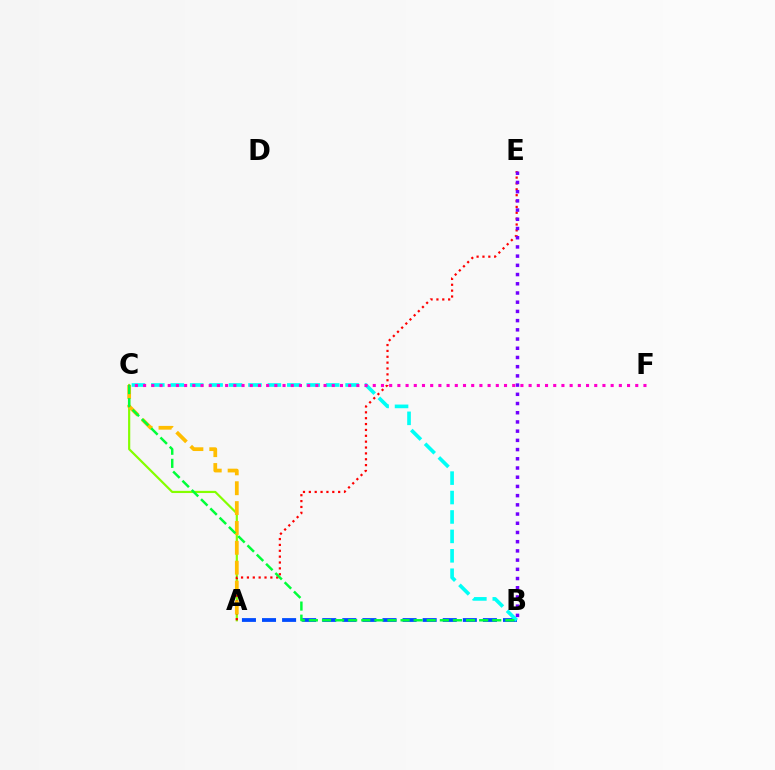{('A', 'B'): [{'color': '#004bff', 'line_style': 'dashed', 'thickness': 2.73}], ('A', 'C'): [{'color': '#84ff00', 'line_style': 'solid', 'thickness': 1.57}, {'color': '#ffbd00', 'line_style': 'dashed', 'thickness': 2.7}], ('B', 'C'): [{'color': '#00fff6', 'line_style': 'dashed', 'thickness': 2.64}, {'color': '#00ff39', 'line_style': 'dashed', 'thickness': 1.78}], ('A', 'E'): [{'color': '#ff0000', 'line_style': 'dotted', 'thickness': 1.59}], ('B', 'E'): [{'color': '#7200ff', 'line_style': 'dotted', 'thickness': 2.5}], ('C', 'F'): [{'color': '#ff00cf', 'line_style': 'dotted', 'thickness': 2.23}]}